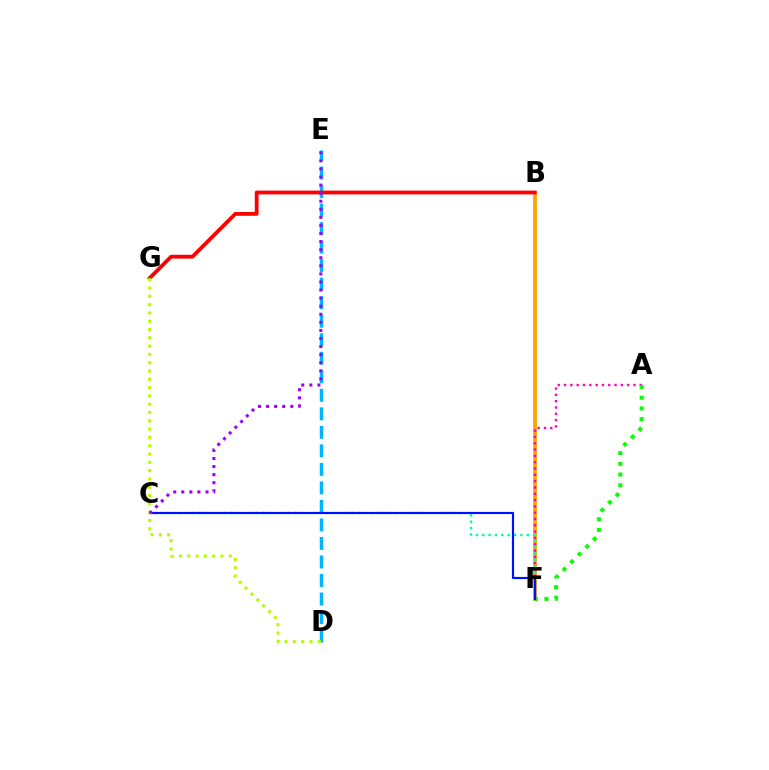{('B', 'F'): [{'color': '#ffa500', 'line_style': 'solid', 'thickness': 2.73}], ('D', 'E'): [{'color': '#00b5ff', 'line_style': 'dashed', 'thickness': 2.52}], ('A', 'F'): [{'color': '#ff00bd', 'line_style': 'dotted', 'thickness': 1.71}, {'color': '#08ff00', 'line_style': 'dotted', 'thickness': 2.91}], ('C', 'F'): [{'color': '#00ff9d', 'line_style': 'dotted', 'thickness': 1.73}, {'color': '#0010ff', 'line_style': 'solid', 'thickness': 1.56}], ('B', 'G'): [{'color': '#ff0000', 'line_style': 'solid', 'thickness': 2.74}], ('D', 'G'): [{'color': '#b3ff00', 'line_style': 'dotted', 'thickness': 2.26}], ('C', 'E'): [{'color': '#9b00ff', 'line_style': 'dotted', 'thickness': 2.19}]}